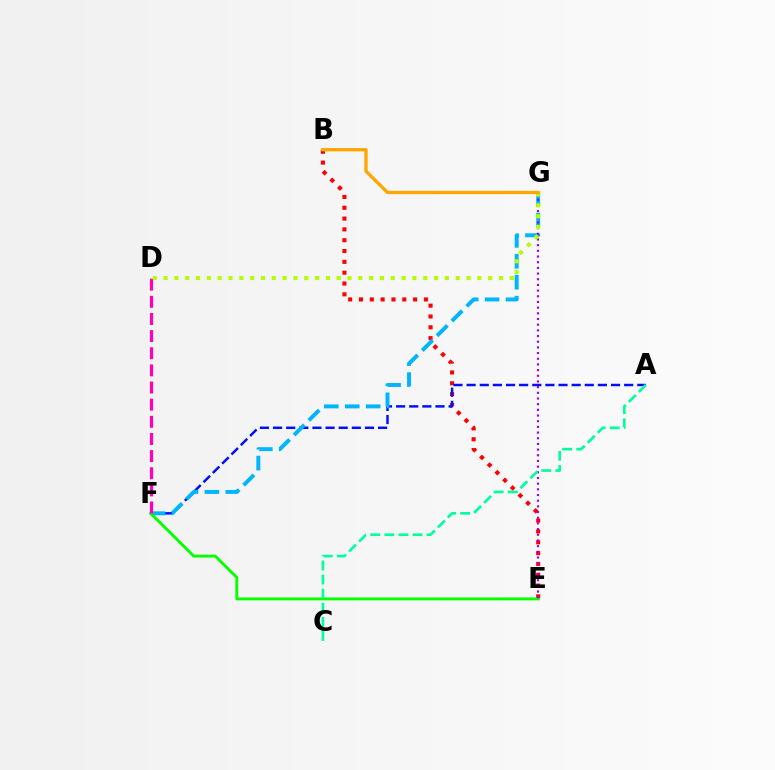{('B', 'E'): [{'color': '#ff0000', 'line_style': 'dotted', 'thickness': 2.94}], ('A', 'F'): [{'color': '#0010ff', 'line_style': 'dashed', 'thickness': 1.78}], ('F', 'G'): [{'color': '#00b5ff', 'line_style': 'dashed', 'thickness': 2.84}], ('E', 'F'): [{'color': '#08ff00', 'line_style': 'solid', 'thickness': 2.08}], ('E', 'G'): [{'color': '#9b00ff', 'line_style': 'dotted', 'thickness': 1.54}], ('D', 'F'): [{'color': '#ff00bd', 'line_style': 'dashed', 'thickness': 2.33}], ('A', 'C'): [{'color': '#00ff9d', 'line_style': 'dashed', 'thickness': 1.92}], ('D', 'G'): [{'color': '#b3ff00', 'line_style': 'dotted', 'thickness': 2.94}], ('B', 'G'): [{'color': '#ffa500', 'line_style': 'solid', 'thickness': 2.36}]}